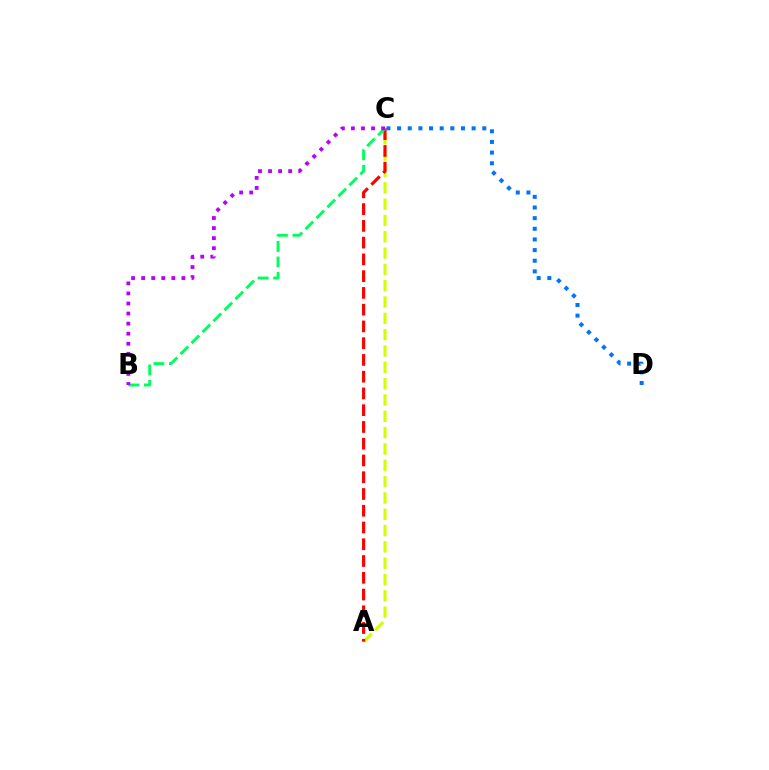{('A', 'C'): [{'color': '#d1ff00', 'line_style': 'dashed', 'thickness': 2.22}, {'color': '#ff0000', 'line_style': 'dashed', 'thickness': 2.28}], ('C', 'D'): [{'color': '#0074ff', 'line_style': 'dotted', 'thickness': 2.89}], ('B', 'C'): [{'color': '#00ff5c', 'line_style': 'dashed', 'thickness': 2.11}, {'color': '#b900ff', 'line_style': 'dotted', 'thickness': 2.73}]}